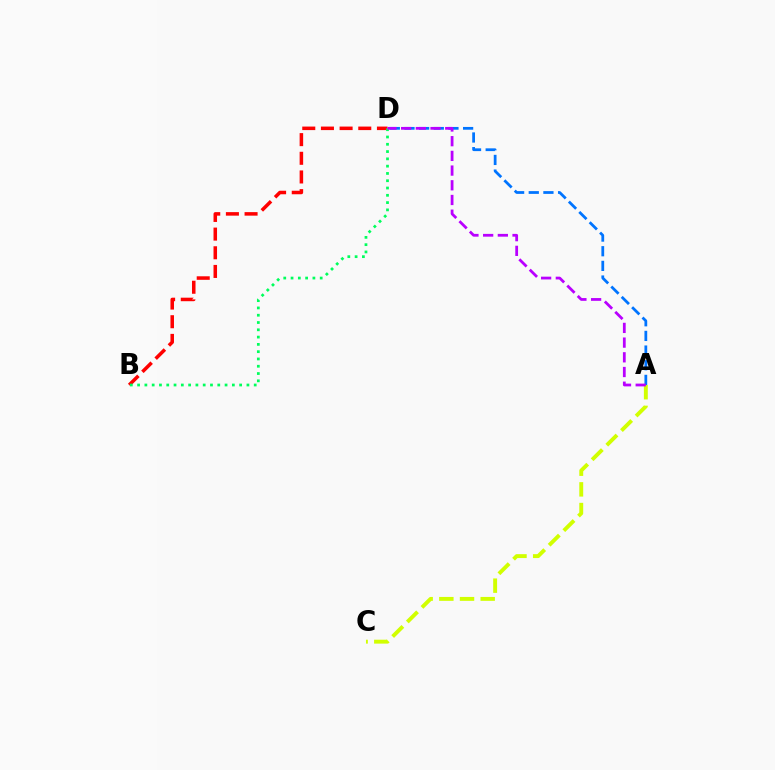{('B', 'D'): [{'color': '#ff0000', 'line_style': 'dashed', 'thickness': 2.54}, {'color': '#00ff5c', 'line_style': 'dotted', 'thickness': 1.98}], ('A', 'C'): [{'color': '#d1ff00', 'line_style': 'dashed', 'thickness': 2.81}], ('A', 'D'): [{'color': '#0074ff', 'line_style': 'dashed', 'thickness': 1.99}, {'color': '#b900ff', 'line_style': 'dashed', 'thickness': 2.0}]}